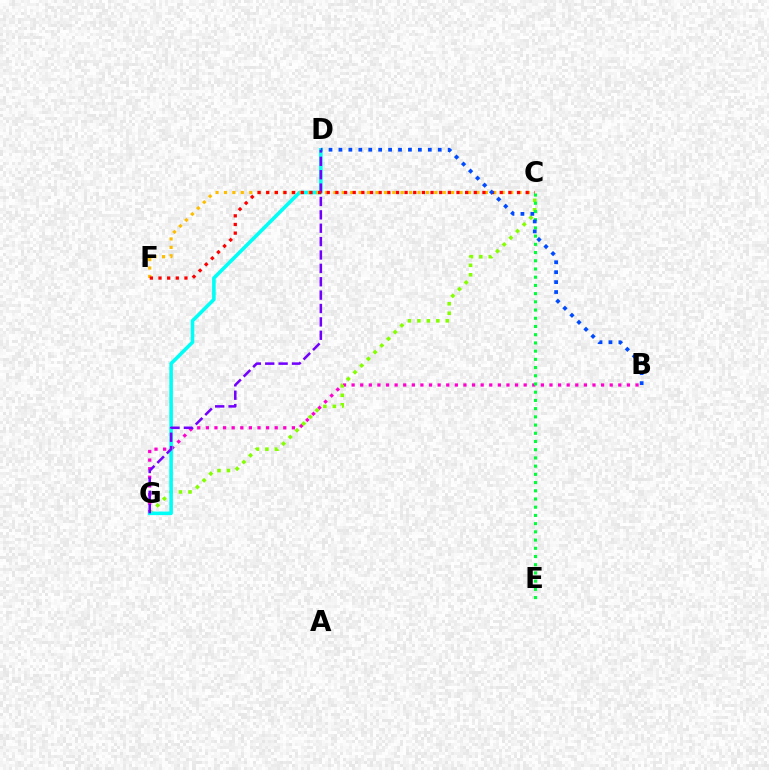{('B', 'G'): [{'color': '#ff00cf', 'line_style': 'dotted', 'thickness': 2.34}], ('C', 'G'): [{'color': '#84ff00', 'line_style': 'dotted', 'thickness': 2.57}], ('D', 'G'): [{'color': '#00fff6', 'line_style': 'solid', 'thickness': 2.58}, {'color': '#7200ff', 'line_style': 'dashed', 'thickness': 1.82}], ('C', 'F'): [{'color': '#ffbd00', 'line_style': 'dotted', 'thickness': 2.29}, {'color': '#ff0000', 'line_style': 'dotted', 'thickness': 2.35}], ('C', 'E'): [{'color': '#00ff39', 'line_style': 'dotted', 'thickness': 2.23}], ('B', 'D'): [{'color': '#004bff', 'line_style': 'dotted', 'thickness': 2.7}]}